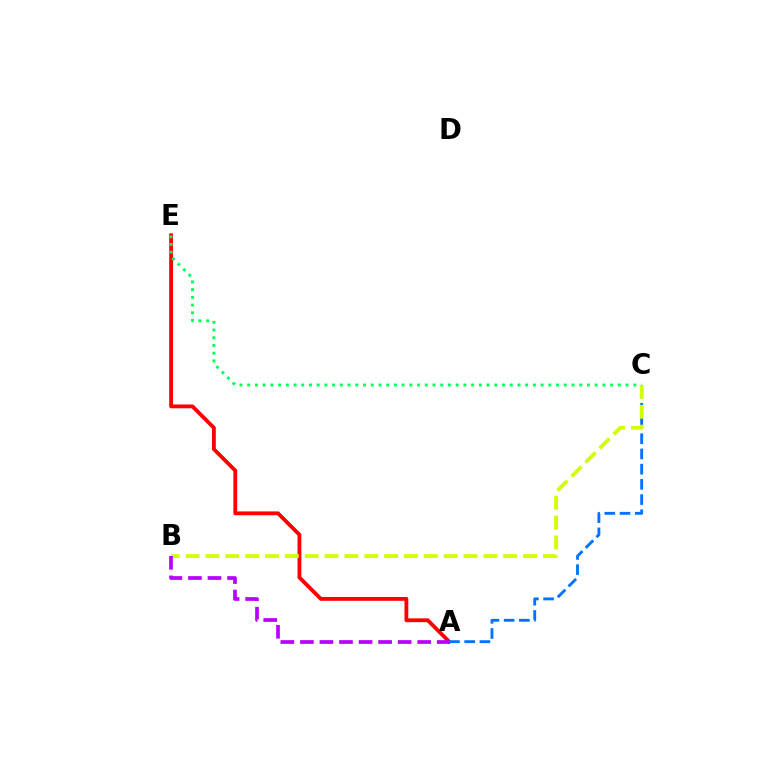{('A', 'E'): [{'color': '#ff0000', 'line_style': 'solid', 'thickness': 2.75}], ('A', 'C'): [{'color': '#0074ff', 'line_style': 'dashed', 'thickness': 2.07}], ('C', 'E'): [{'color': '#00ff5c', 'line_style': 'dotted', 'thickness': 2.1}], ('B', 'C'): [{'color': '#d1ff00', 'line_style': 'dashed', 'thickness': 2.7}], ('A', 'B'): [{'color': '#b900ff', 'line_style': 'dashed', 'thickness': 2.66}]}